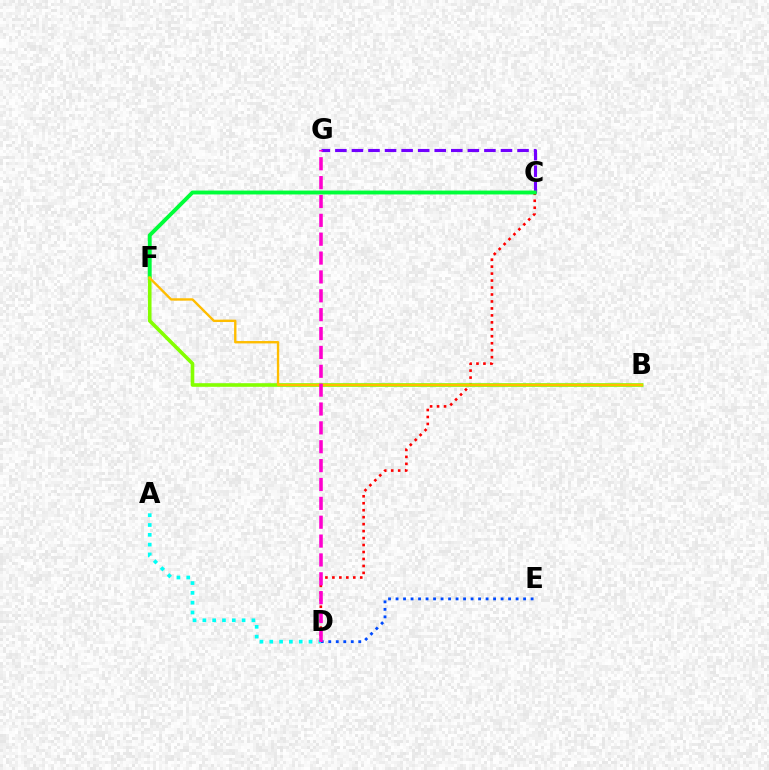{('C', 'G'): [{'color': '#7200ff', 'line_style': 'dashed', 'thickness': 2.25}], ('C', 'D'): [{'color': '#ff0000', 'line_style': 'dotted', 'thickness': 1.89}], ('D', 'E'): [{'color': '#004bff', 'line_style': 'dotted', 'thickness': 2.04}], ('C', 'F'): [{'color': '#00ff39', 'line_style': 'solid', 'thickness': 2.8}], ('B', 'F'): [{'color': '#84ff00', 'line_style': 'solid', 'thickness': 2.6}, {'color': '#ffbd00', 'line_style': 'solid', 'thickness': 1.71}], ('A', 'D'): [{'color': '#00fff6', 'line_style': 'dotted', 'thickness': 2.67}], ('D', 'G'): [{'color': '#ff00cf', 'line_style': 'dashed', 'thickness': 2.56}]}